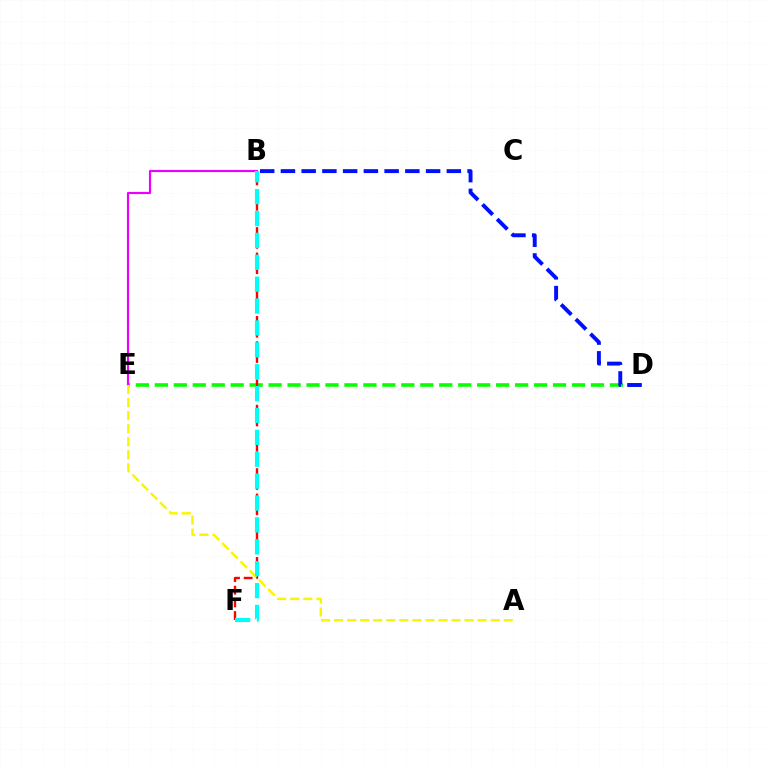{('D', 'E'): [{'color': '#08ff00', 'line_style': 'dashed', 'thickness': 2.58}], ('B', 'F'): [{'color': '#ff0000', 'line_style': 'dashed', 'thickness': 1.72}, {'color': '#00fff6', 'line_style': 'dashed', 'thickness': 2.97}], ('B', 'E'): [{'color': '#ee00ff', 'line_style': 'solid', 'thickness': 1.55}], ('A', 'E'): [{'color': '#fcf500', 'line_style': 'dashed', 'thickness': 1.77}], ('B', 'D'): [{'color': '#0010ff', 'line_style': 'dashed', 'thickness': 2.82}]}